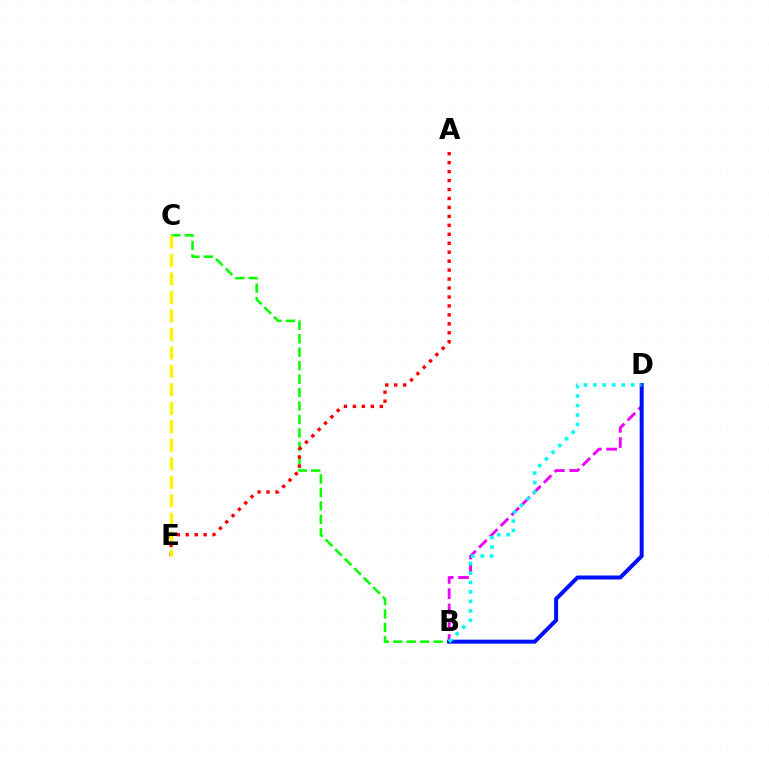{('B', 'C'): [{'color': '#08ff00', 'line_style': 'dashed', 'thickness': 1.83}], ('A', 'E'): [{'color': '#ff0000', 'line_style': 'dotted', 'thickness': 2.43}], ('B', 'D'): [{'color': '#ee00ff', 'line_style': 'dashed', 'thickness': 2.07}, {'color': '#0010ff', 'line_style': 'solid', 'thickness': 2.87}, {'color': '#00fff6', 'line_style': 'dotted', 'thickness': 2.57}], ('C', 'E'): [{'color': '#fcf500', 'line_style': 'dashed', 'thickness': 2.51}]}